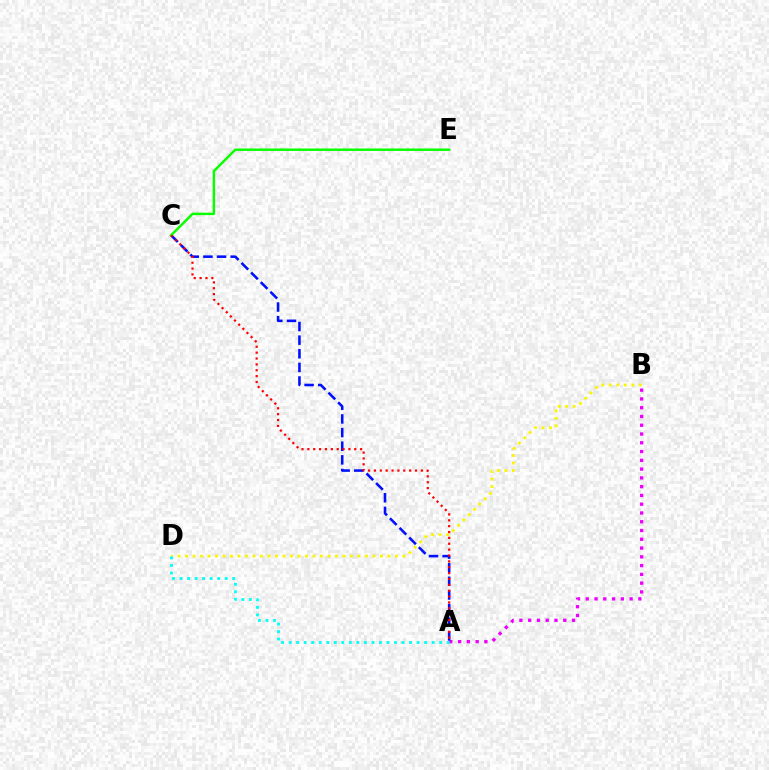{('A', 'B'): [{'color': '#ee00ff', 'line_style': 'dotted', 'thickness': 2.38}], ('A', 'C'): [{'color': '#0010ff', 'line_style': 'dashed', 'thickness': 1.85}, {'color': '#ff0000', 'line_style': 'dotted', 'thickness': 1.59}], ('B', 'D'): [{'color': '#fcf500', 'line_style': 'dotted', 'thickness': 2.04}], ('C', 'E'): [{'color': '#08ff00', 'line_style': 'solid', 'thickness': 1.76}], ('A', 'D'): [{'color': '#00fff6', 'line_style': 'dotted', 'thickness': 2.04}]}